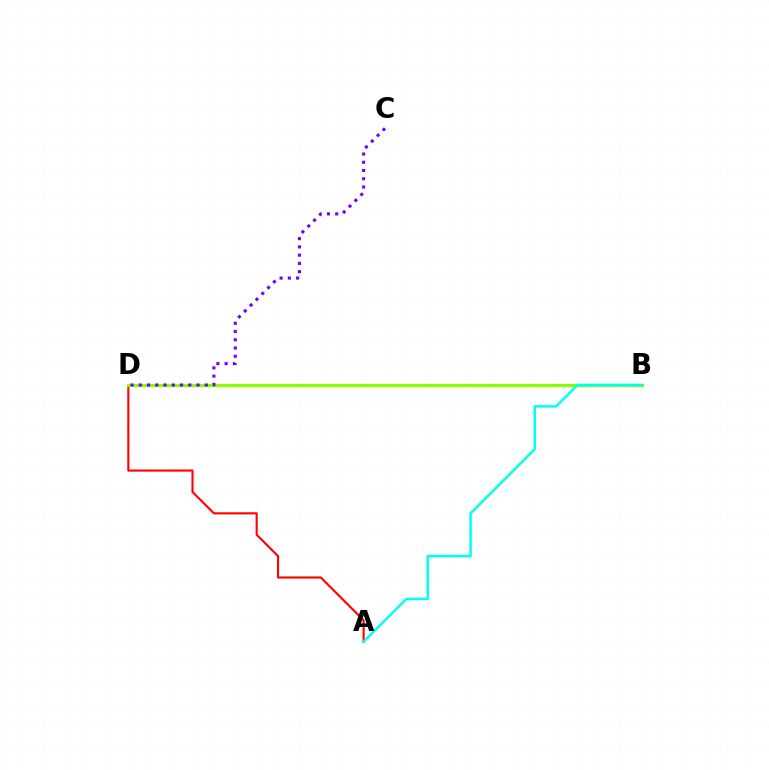{('A', 'D'): [{'color': '#ff0000', 'line_style': 'solid', 'thickness': 1.52}], ('B', 'D'): [{'color': '#84ff00', 'line_style': 'solid', 'thickness': 2.32}], ('A', 'B'): [{'color': '#00fff6', 'line_style': 'solid', 'thickness': 1.79}], ('C', 'D'): [{'color': '#7200ff', 'line_style': 'dotted', 'thickness': 2.24}]}